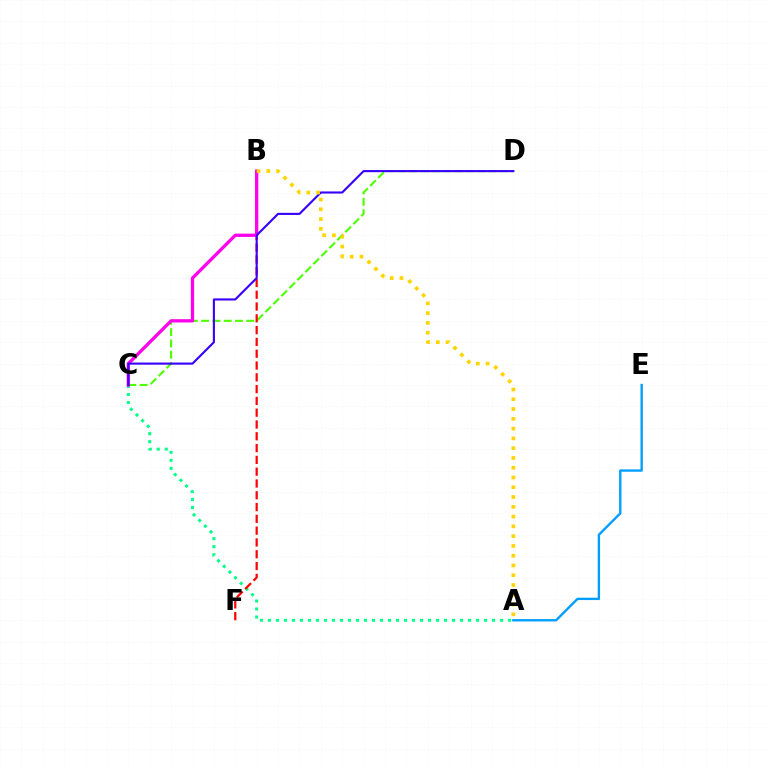{('A', 'C'): [{'color': '#00ff86', 'line_style': 'dotted', 'thickness': 2.18}], ('A', 'E'): [{'color': '#009eff', 'line_style': 'solid', 'thickness': 1.7}], ('C', 'D'): [{'color': '#4fff00', 'line_style': 'dashed', 'thickness': 1.54}, {'color': '#3700ff', 'line_style': 'solid', 'thickness': 1.52}], ('B', 'F'): [{'color': '#ff0000', 'line_style': 'dashed', 'thickness': 1.6}], ('B', 'C'): [{'color': '#ff00ed', 'line_style': 'solid', 'thickness': 2.37}], ('A', 'B'): [{'color': '#ffd500', 'line_style': 'dotted', 'thickness': 2.66}]}